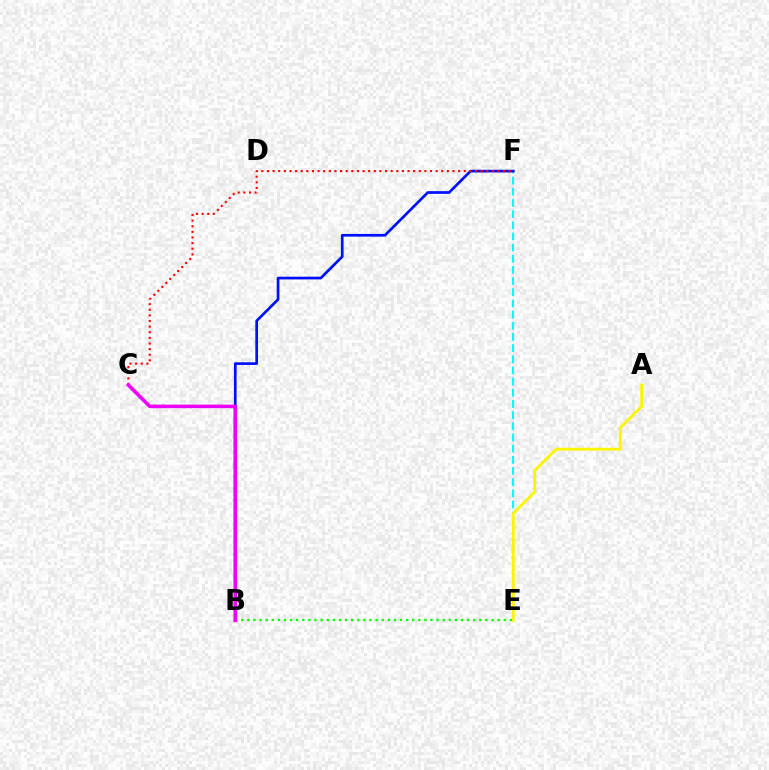{('E', 'F'): [{'color': '#00fff6', 'line_style': 'dashed', 'thickness': 1.52}], ('B', 'F'): [{'color': '#0010ff', 'line_style': 'solid', 'thickness': 1.94}], ('C', 'F'): [{'color': '#ff0000', 'line_style': 'dotted', 'thickness': 1.53}], ('B', 'E'): [{'color': '#08ff00', 'line_style': 'dotted', 'thickness': 1.66}], ('A', 'E'): [{'color': '#fcf500', 'line_style': 'solid', 'thickness': 2.02}], ('B', 'C'): [{'color': '#ee00ff', 'line_style': 'solid', 'thickness': 2.58}]}